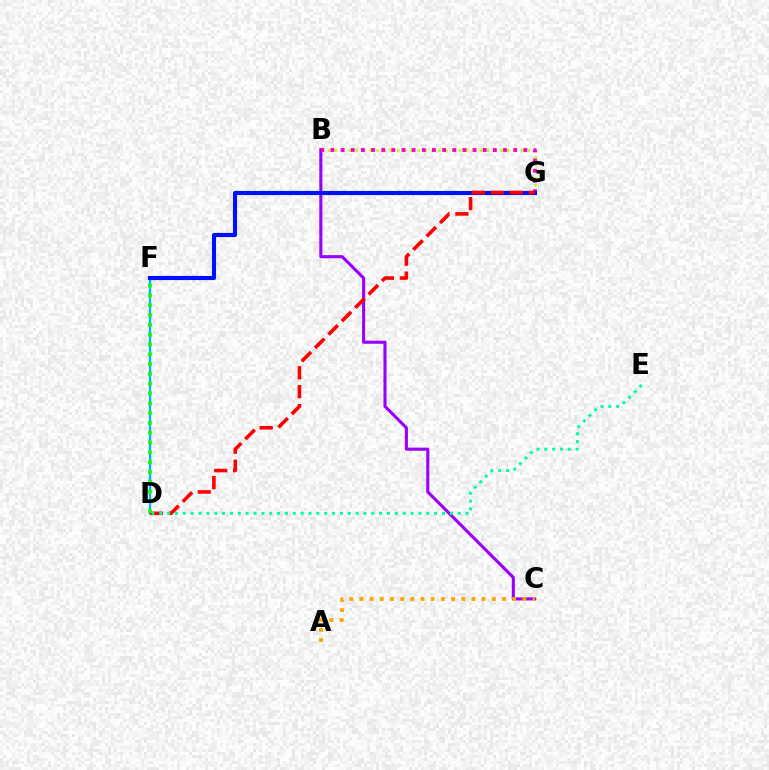{('B', 'G'): [{'color': '#b3ff00', 'line_style': 'dotted', 'thickness': 1.87}, {'color': '#ff00bd', 'line_style': 'dotted', 'thickness': 2.76}], ('B', 'C'): [{'color': '#9b00ff', 'line_style': 'solid', 'thickness': 2.23}], ('D', 'F'): [{'color': '#00b5ff', 'line_style': 'solid', 'thickness': 1.67}, {'color': '#08ff00', 'line_style': 'dotted', 'thickness': 2.66}], ('F', 'G'): [{'color': '#0010ff', 'line_style': 'solid', 'thickness': 2.98}], ('A', 'C'): [{'color': '#ffa500', 'line_style': 'dotted', 'thickness': 2.77}], ('D', 'G'): [{'color': '#ff0000', 'line_style': 'dashed', 'thickness': 2.57}], ('D', 'E'): [{'color': '#00ff9d', 'line_style': 'dotted', 'thickness': 2.13}]}